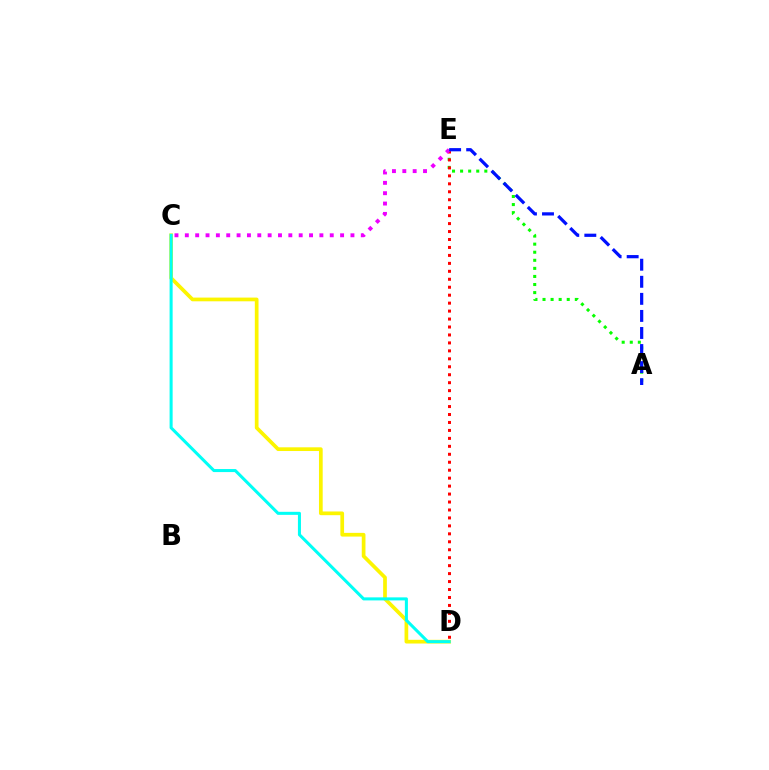{('C', 'D'): [{'color': '#fcf500', 'line_style': 'solid', 'thickness': 2.67}, {'color': '#00fff6', 'line_style': 'solid', 'thickness': 2.19}], ('A', 'E'): [{'color': '#08ff00', 'line_style': 'dotted', 'thickness': 2.19}, {'color': '#0010ff', 'line_style': 'dashed', 'thickness': 2.32}], ('D', 'E'): [{'color': '#ff0000', 'line_style': 'dotted', 'thickness': 2.16}], ('C', 'E'): [{'color': '#ee00ff', 'line_style': 'dotted', 'thickness': 2.81}]}